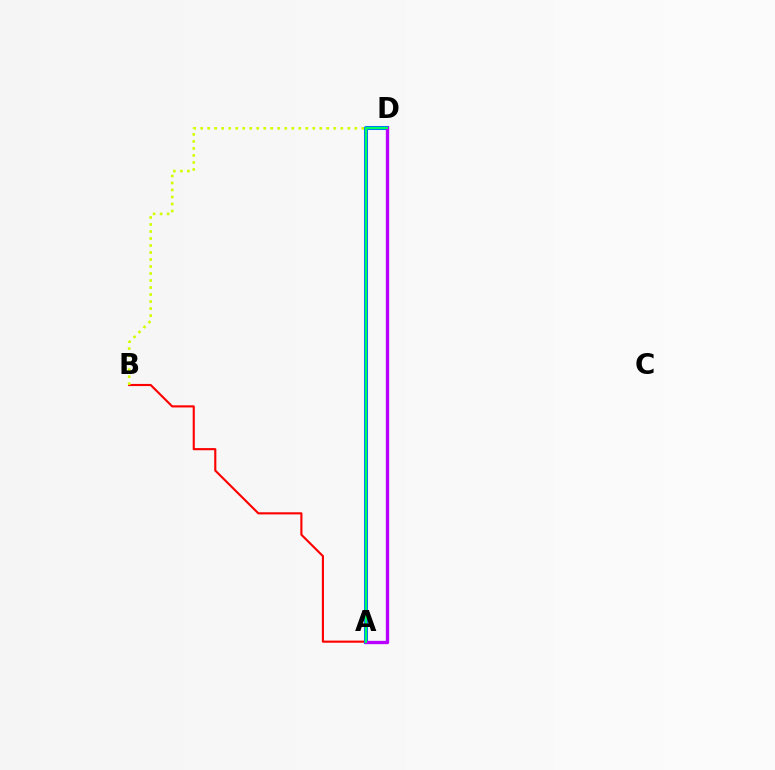{('A', 'B'): [{'color': '#ff0000', 'line_style': 'solid', 'thickness': 1.53}], ('B', 'D'): [{'color': '#d1ff00', 'line_style': 'dotted', 'thickness': 1.9}], ('A', 'D'): [{'color': '#0074ff', 'line_style': 'solid', 'thickness': 2.91}, {'color': '#b900ff', 'line_style': 'solid', 'thickness': 2.4}, {'color': '#00ff5c', 'line_style': 'solid', 'thickness': 1.52}]}